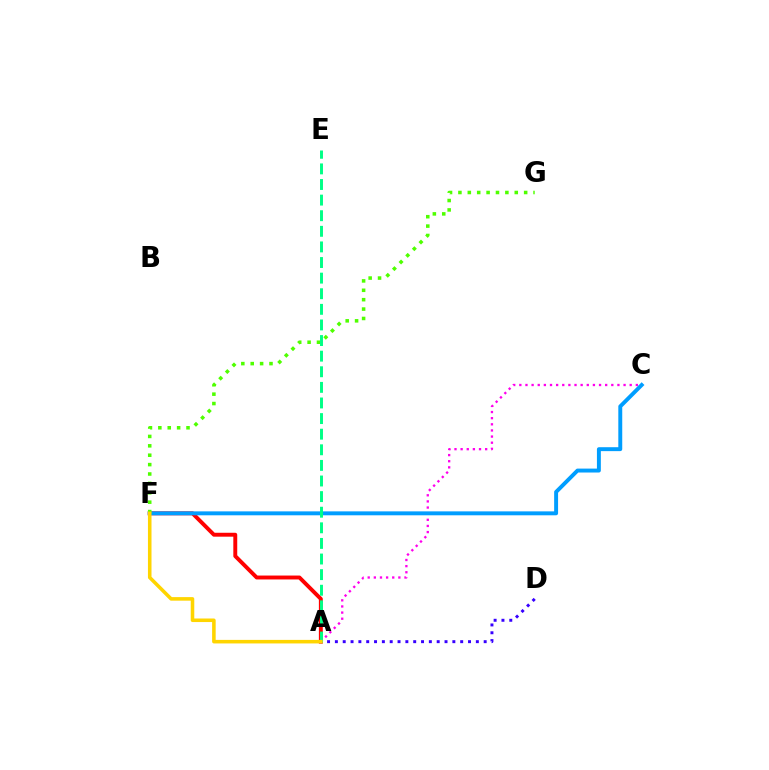{('A', 'F'): [{'color': '#ff0000', 'line_style': 'solid', 'thickness': 2.82}, {'color': '#ffd500', 'line_style': 'solid', 'thickness': 2.56}], ('A', 'C'): [{'color': '#ff00ed', 'line_style': 'dotted', 'thickness': 1.67}], ('C', 'F'): [{'color': '#009eff', 'line_style': 'solid', 'thickness': 2.83}], ('F', 'G'): [{'color': '#4fff00', 'line_style': 'dotted', 'thickness': 2.55}], ('A', 'D'): [{'color': '#3700ff', 'line_style': 'dotted', 'thickness': 2.13}], ('A', 'E'): [{'color': '#00ff86', 'line_style': 'dashed', 'thickness': 2.12}]}